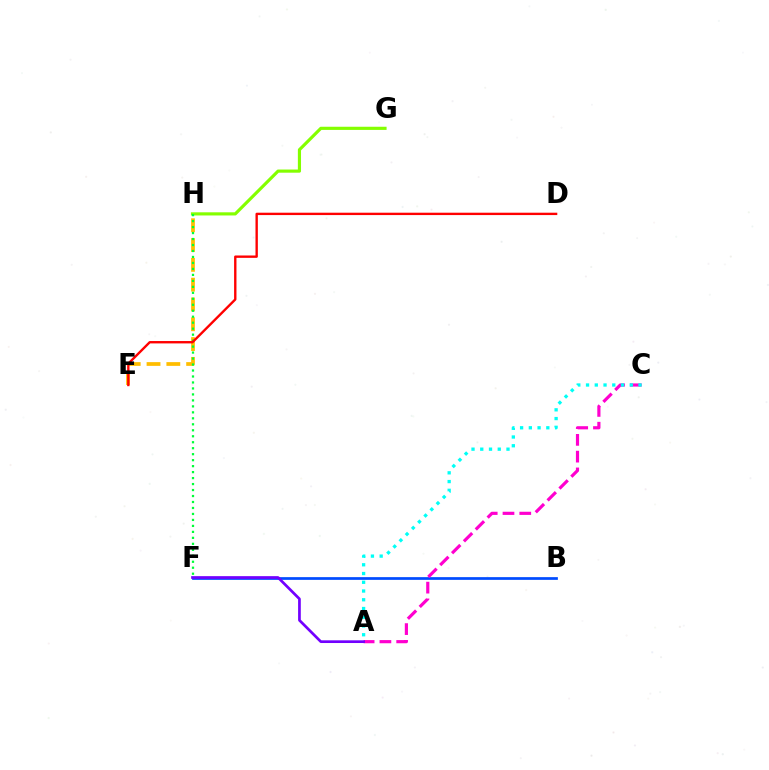{('B', 'F'): [{'color': '#004bff', 'line_style': 'solid', 'thickness': 1.96}], ('G', 'H'): [{'color': '#84ff00', 'line_style': 'solid', 'thickness': 2.28}], ('A', 'C'): [{'color': '#ff00cf', 'line_style': 'dashed', 'thickness': 2.28}, {'color': '#00fff6', 'line_style': 'dotted', 'thickness': 2.38}], ('A', 'F'): [{'color': '#7200ff', 'line_style': 'solid', 'thickness': 1.95}], ('E', 'H'): [{'color': '#ffbd00', 'line_style': 'dashed', 'thickness': 2.69}], ('F', 'H'): [{'color': '#00ff39', 'line_style': 'dotted', 'thickness': 1.62}], ('D', 'E'): [{'color': '#ff0000', 'line_style': 'solid', 'thickness': 1.71}]}